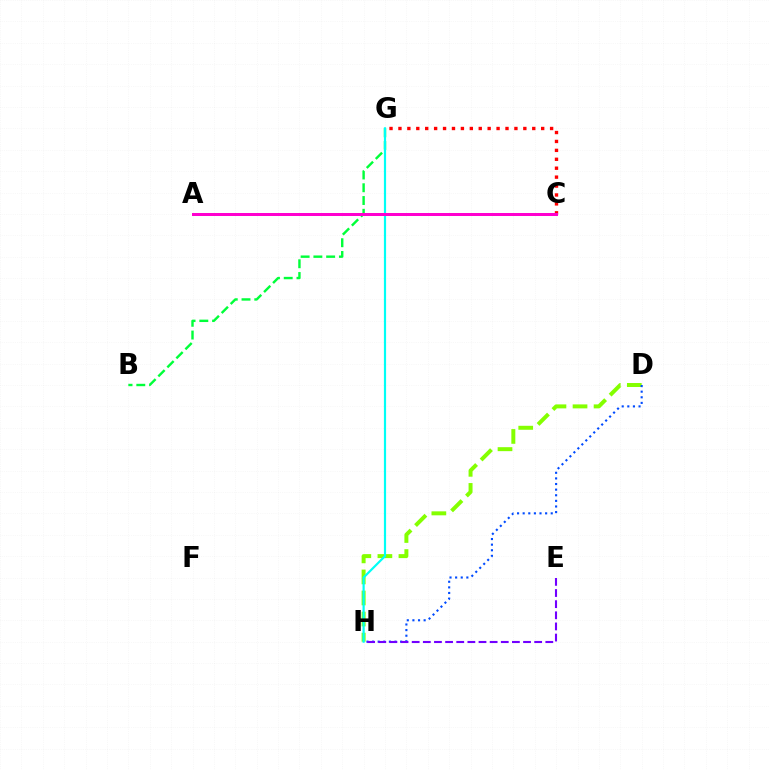{('D', 'H'): [{'color': '#84ff00', 'line_style': 'dashed', 'thickness': 2.86}, {'color': '#004bff', 'line_style': 'dotted', 'thickness': 1.53}], ('B', 'G'): [{'color': '#00ff39', 'line_style': 'dashed', 'thickness': 1.73}], ('G', 'H'): [{'color': '#00fff6', 'line_style': 'solid', 'thickness': 1.57}], ('C', 'G'): [{'color': '#ff0000', 'line_style': 'dotted', 'thickness': 2.42}], ('E', 'H'): [{'color': '#7200ff', 'line_style': 'dashed', 'thickness': 1.51}], ('A', 'C'): [{'color': '#ffbd00', 'line_style': 'solid', 'thickness': 1.88}, {'color': '#ff00cf', 'line_style': 'solid', 'thickness': 2.15}]}